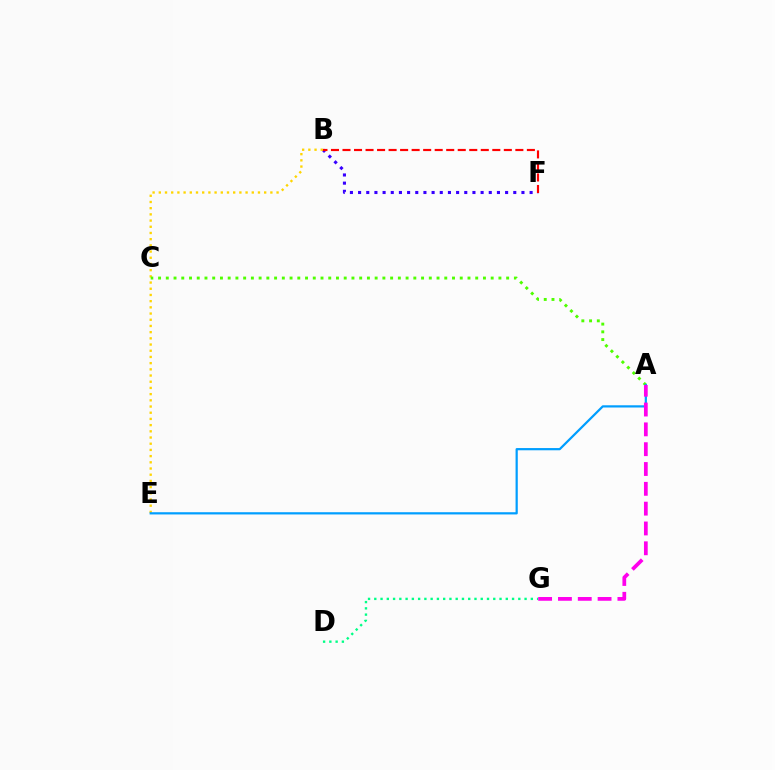{('B', 'F'): [{'color': '#3700ff', 'line_style': 'dotted', 'thickness': 2.22}, {'color': '#ff0000', 'line_style': 'dashed', 'thickness': 1.57}], ('B', 'E'): [{'color': '#ffd500', 'line_style': 'dotted', 'thickness': 1.68}], ('A', 'C'): [{'color': '#4fff00', 'line_style': 'dotted', 'thickness': 2.1}], ('D', 'G'): [{'color': '#00ff86', 'line_style': 'dotted', 'thickness': 1.7}], ('A', 'E'): [{'color': '#009eff', 'line_style': 'solid', 'thickness': 1.6}], ('A', 'G'): [{'color': '#ff00ed', 'line_style': 'dashed', 'thickness': 2.69}]}